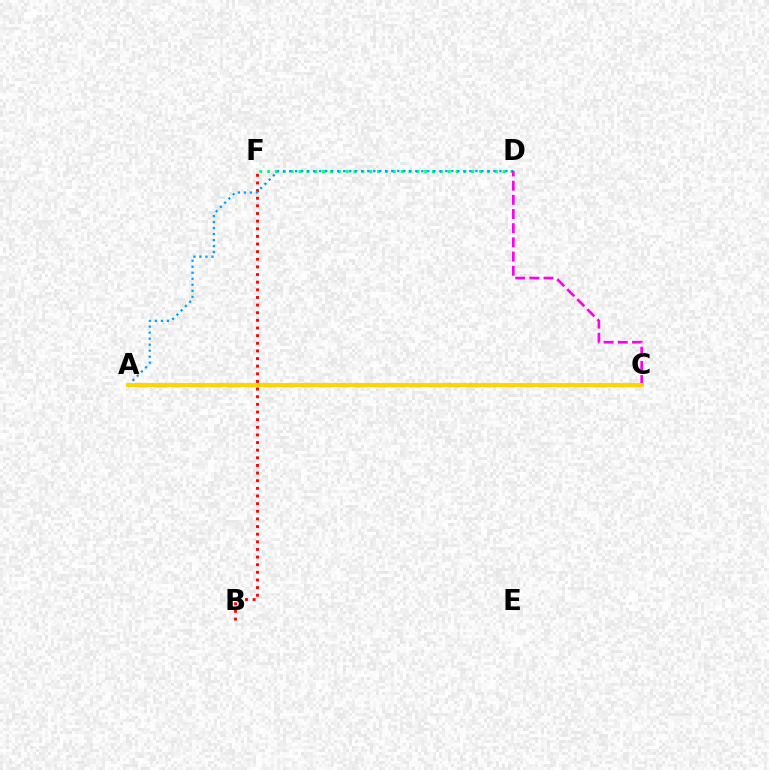{('D', 'F'): [{'color': '#00ff86', 'line_style': 'dotted', 'thickness': 2.13}], ('A', 'C'): [{'color': '#4fff00', 'line_style': 'dashed', 'thickness': 2.49}, {'color': '#3700ff', 'line_style': 'solid', 'thickness': 1.55}, {'color': '#ffd500', 'line_style': 'solid', 'thickness': 2.83}], ('B', 'F'): [{'color': '#ff0000', 'line_style': 'dotted', 'thickness': 2.07}], ('A', 'D'): [{'color': '#009eff', 'line_style': 'dotted', 'thickness': 1.63}], ('C', 'D'): [{'color': '#ff00ed', 'line_style': 'dashed', 'thickness': 1.93}]}